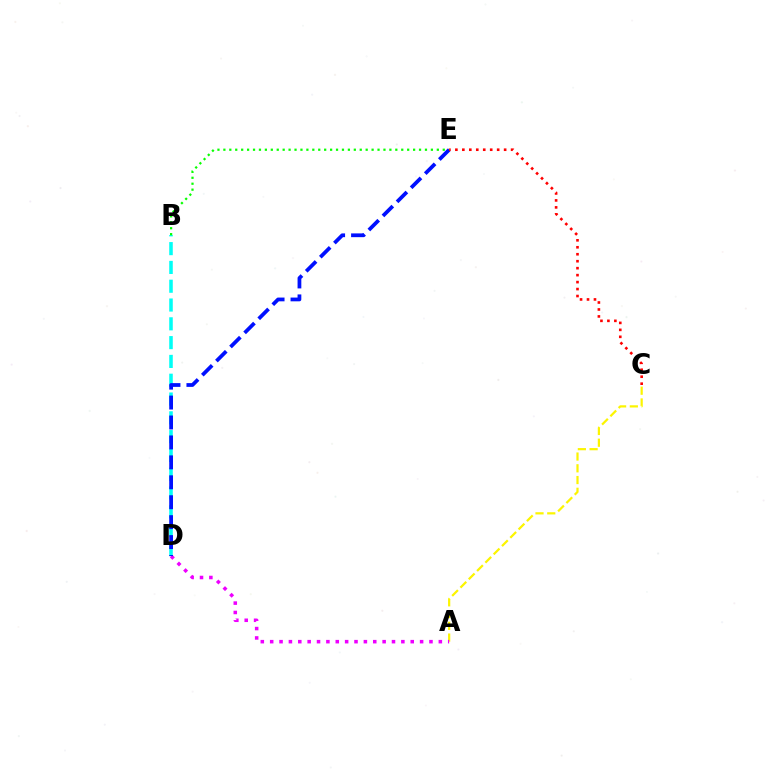{('A', 'C'): [{'color': '#fcf500', 'line_style': 'dashed', 'thickness': 1.6}], ('B', 'D'): [{'color': '#00fff6', 'line_style': 'dashed', 'thickness': 2.55}], ('A', 'D'): [{'color': '#ee00ff', 'line_style': 'dotted', 'thickness': 2.55}], ('B', 'E'): [{'color': '#08ff00', 'line_style': 'dotted', 'thickness': 1.61}], ('D', 'E'): [{'color': '#0010ff', 'line_style': 'dashed', 'thickness': 2.71}], ('C', 'E'): [{'color': '#ff0000', 'line_style': 'dotted', 'thickness': 1.89}]}